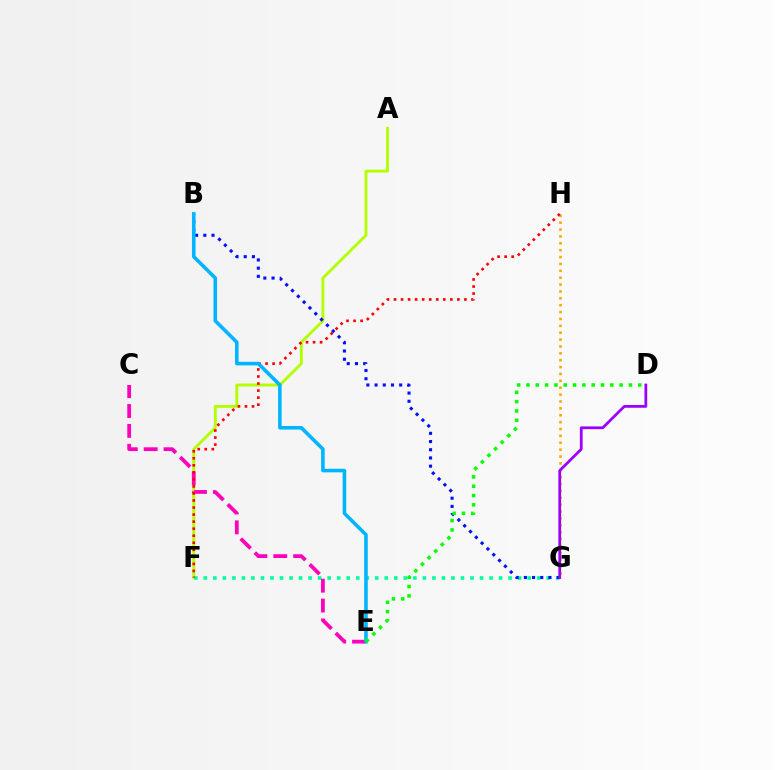{('A', 'F'): [{'color': '#b3ff00', 'line_style': 'solid', 'thickness': 2.07}], ('F', 'G'): [{'color': '#00ff9d', 'line_style': 'dotted', 'thickness': 2.59}], ('G', 'H'): [{'color': '#ffa500', 'line_style': 'dotted', 'thickness': 1.87}], ('C', 'E'): [{'color': '#ff00bd', 'line_style': 'dashed', 'thickness': 2.7}], ('F', 'H'): [{'color': '#ff0000', 'line_style': 'dotted', 'thickness': 1.91}], ('B', 'G'): [{'color': '#0010ff', 'line_style': 'dotted', 'thickness': 2.23}], ('B', 'E'): [{'color': '#00b5ff', 'line_style': 'solid', 'thickness': 2.58}], ('D', 'G'): [{'color': '#9b00ff', 'line_style': 'solid', 'thickness': 1.99}], ('D', 'E'): [{'color': '#08ff00', 'line_style': 'dotted', 'thickness': 2.53}]}